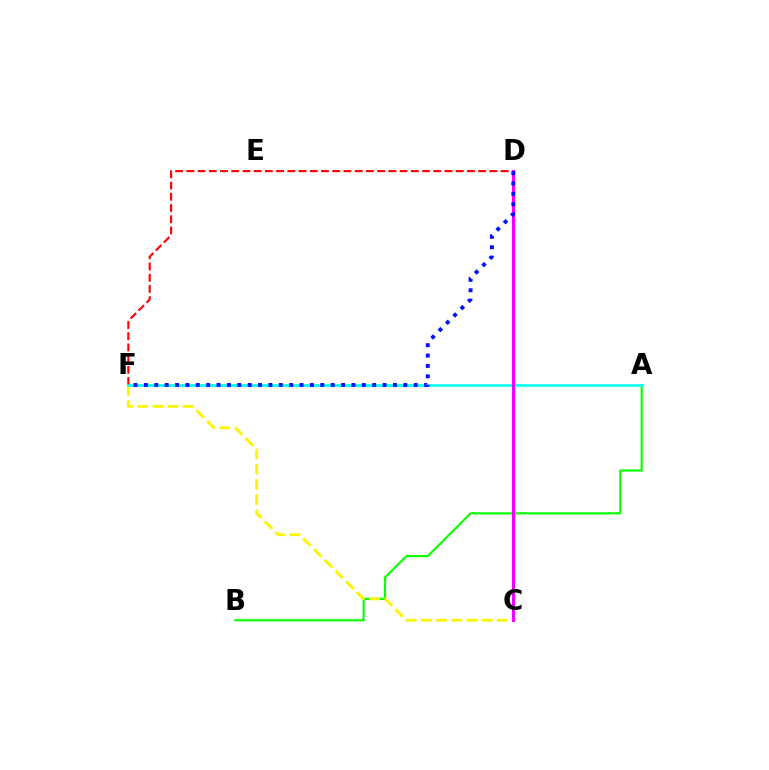{('A', 'B'): [{'color': '#08ff00', 'line_style': 'solid', 'thickness': 1.55}], ('D', 'F'): [{'color': '#ff0000', 'line_style': 'dashed', 'thickness': 1.52}, {'color': '#0010ff', 'line_style': 'dotted', 'thickness': 2.82}], ('C', 'F'): [{'color': '#fcf500', 'line_style': 'dashed', 'thickness': 2.06}], ('A', 'F'): [{'color': '#00fff6', 'line_style': 'solid', 'thickness': 1.88}], ('C', 'D'): [{'color': '#ee00ff', 'line_style': 'solid', 'thickness': 2.24}]}